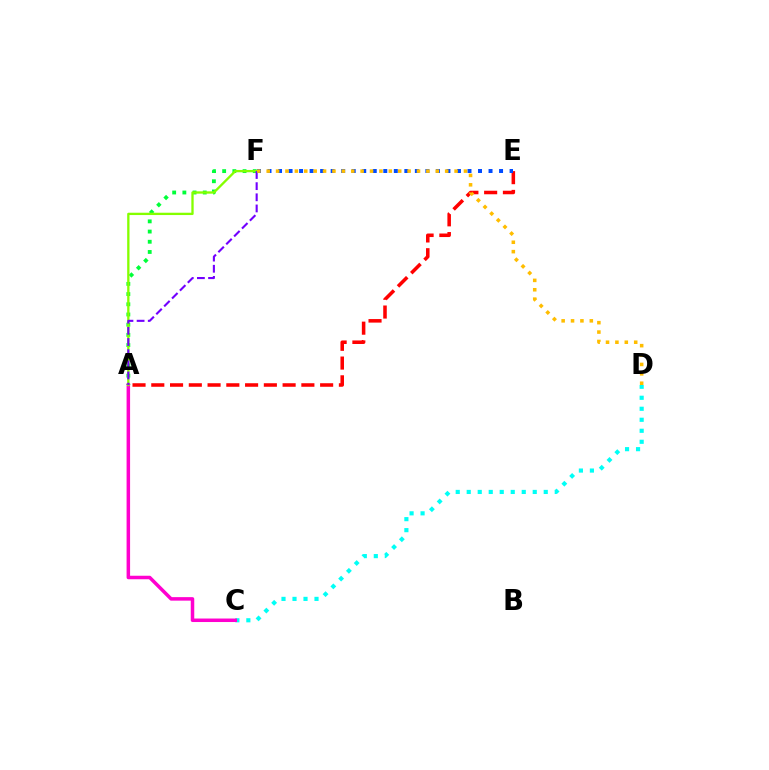{('A', 'F'): [{'color': '#00ff39', 'line_style': 'dotted', 'thickness': 2.77}, {'color': '#84ff00', 'line_style': 'solid', 'thickness': 1.67}, {'color': '#7200ff', 'line_style': 'dashed', 'thickness': 1.51}], ('C', 'D'): [{'color': '#00fff6', 'line_style': 'dotted', 'thickness': 2.99}], ('A', 'E'): [{'color': '#ff0000', 'line_style': 'dashed', 'thickness': 2.55}], ('E', 'F'): [{'color': '#004bff', 'line_style': 'dotted', 'thickness': 2.86}], ('A', 'C'): [{'color': '#ff00cf', 'line_style': 'solid', 'thickness': 2.52}], ('D', 'F'): [{'color': '#ffbd00', 'line_style': 'dotted', 'thickness': 2.55}]}